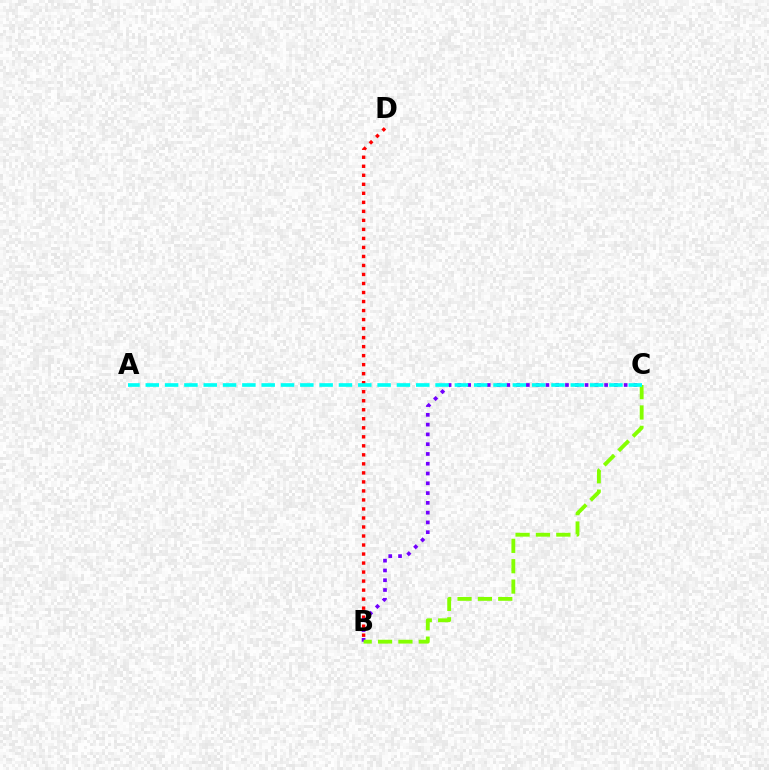{('B', 'D'): [{'color': '#ff0000', 'line_style': 'dotted', 'thickness': 2.45}], ('B', 'C'): [{'color': '#7200ff', 'line_style': 'dotted', 'thickness': 2.66}, {'color': '#84ff00', 'line_style': 'dashed', 'thickness': 2.77}], ('A', 'C'): [{'color': '#00fff6', 'line_style': 'dashed', 'thickness': 2.62}]}